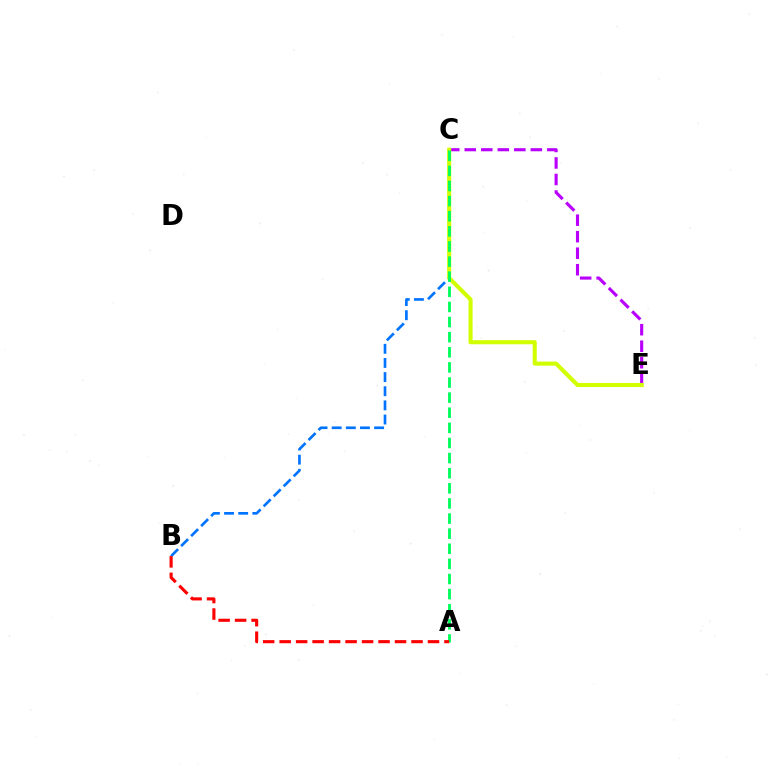{('B', 'C'): [{'color': '#0074ff', 'line_style': 'dashed', 'thickness': 1.92}], ('C', 'E'): [{'color': '#b900ff', 'line_style': 'dashed', 'thickness': 2.24}, {'color': '#d1ff00', 'line_style': 'solid', 'thickness': 2.94}], ('A', 'C'): [{'color': '#00ff5c', 'line_style': 'dashed', 'thickness': 2.05}], ('A', 'B'): [{'color': '#ff0000', 'line_style': 'dashed', 'thickness': 2.24}]}